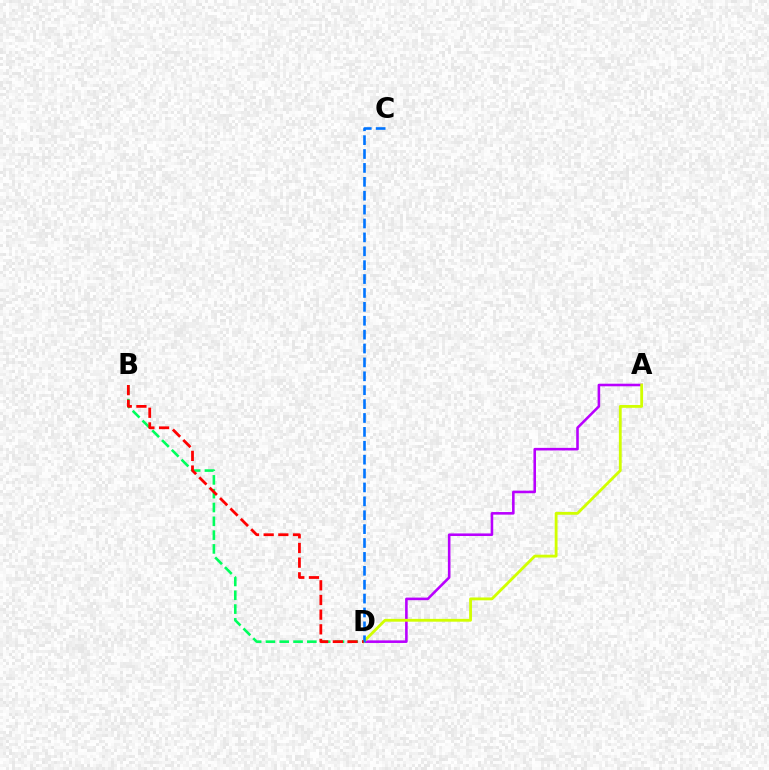{('A', 'D'): [{'color': '#b900ff', 'line_style': 'solid', 'thickness': 1.86}, {'color': '#d1ff00', 'line_style': 'solid', 'thickness': 2.03}], ('B', 'D'): [{'color': '#00ff5c', 'line_style': 'dashed', 'thickness': 1.88}, {'color': '#ff0000', 'line_style': 'dashed', 'thickness': 1.99}], ('C', 'D'): [{'color': '#0074ff', 'line_style': 'dashed', 'thickness': 1.89}]}